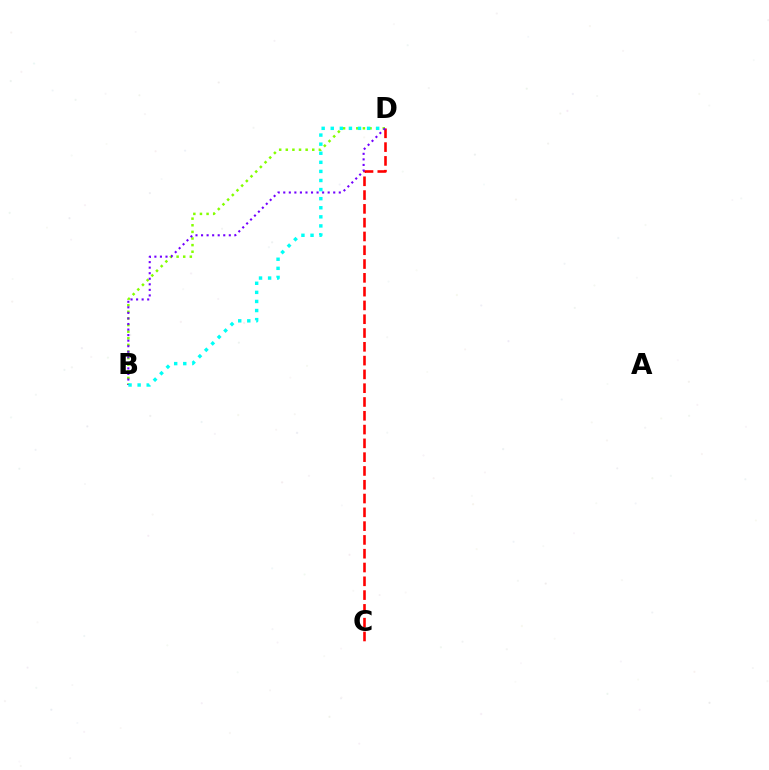{('C', 'D'): [{'color': '#ff0000', 'line_style': 'dashed', 'thickness': 1.87}], ('B', 'D'): [{'color': '#84ff00', 'line_style': 'dotted', 'thickness': 1.8}, {'color': '#7200ff', 'line_style': 'dotted', 'thickness': 1.51}, {'color': '#00fff6', 'line_style': 'dotted', 'thickness': 2.47}]}